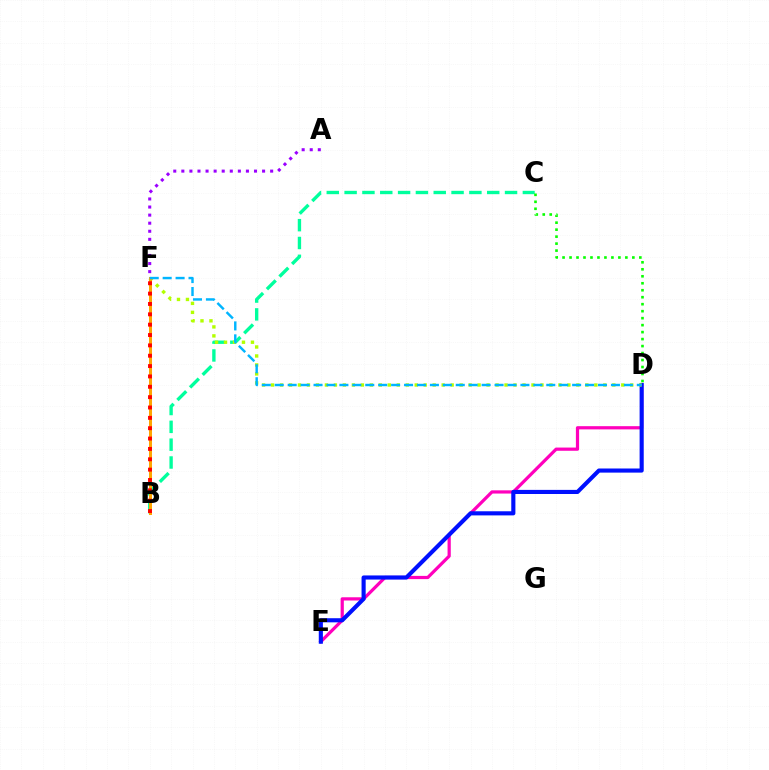{('A', 'F'): [{'color': '#9b00ff', 'line_style': 'dotted', 'thickness': 2.19}], ('B', 'C'): [{'color': '#00ff9d', 'line_style': 'dashed', 'thickness': 2.42}], ('D', 'E'): [{'color': '#ff00bd', 'line_style': 'solid', 'thickness': 2.32}, {'color': '#0010ff', 'line_style': 'solid', 'thickness': 2.97}], ('D', 'F'): [{'color': '#b3ff00', 'line_style': 'dotted', 'thickness': 2.44}, {'color': '#00b5ff', 'line_style': 'dashed', 'thickness': 1.76}], ('B', 'F'): [{'color': '#ffa500', 'line_style': 'solid', 'thickness': 2.17}, {'color': '#ff0000', 'line_style': 'dotted', 'thickness': 2.81}], ('C', 'D'): [{'color': '#08ff00', 'line_style': 'dotted', 'thickness': 1.9}]}